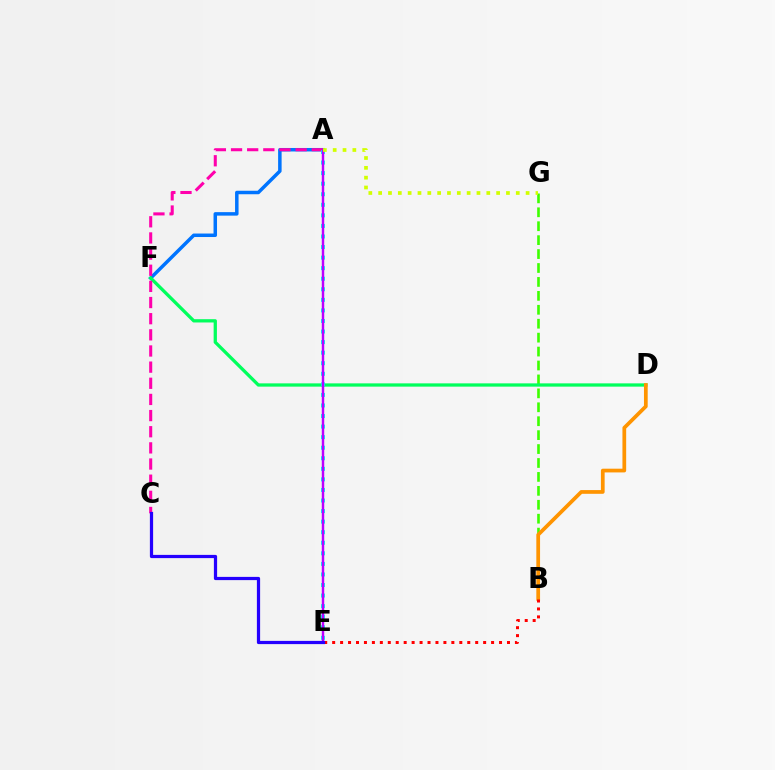{('B', 'G'): [{'color': '#3dff00', 'line_style': 'dashed', 'thickness': 1.89}], ('A', 'F'): [{'color': '#0074ff', 'line_style': 'solid', 'thickness': 2.52}], ('D', 'F'): [{'color': '#00ff5c', 'line_style': 'solid', 'thickness': 2.36}], ('B', 'D'): [{'color': '#ff9400', 'line_style': 'solid', 'thickness': 2.68}], ('A', 'C'): [{'color': '#ff00ac', 'line_style': 'dashed', 'thickness': 2.19}], ('B', 'E'): [{'color': '#ff0000', 'line_style': 'dotted', 'thickness': 2.16}], ('A', 'E'): [{'color': '#00fff6', 'line_style': 'dotted', 'thickness': 2.87}, {'color': '#b900ff', 'line_style': 'solid', 'thickness': 1.76}], ('C', 'E'): [{'color': '#2500ff', 'line_style': 'solid', 'thickness': 2.32}], ('A', 'G'): [{'color': '#d1ff00', 'line_style': 'dotted', 'thickness': 2.67}]}